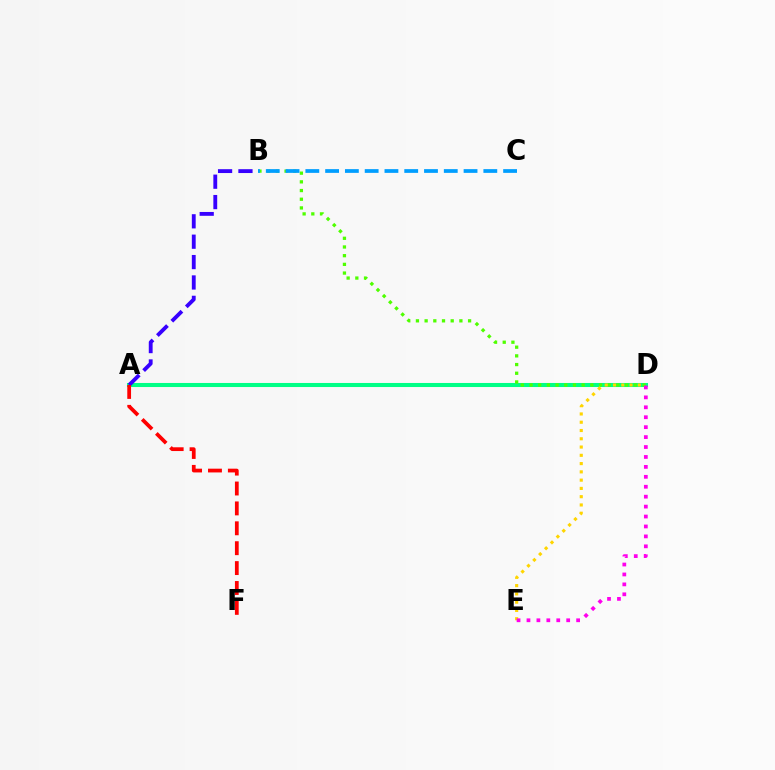{('A', 'D'): [{'color': '#00ff86', 'line_style': 'solid', 'thickness': 2.92}], ('A', 'B'): [{'color': '#3700ff', 'line_style': 'dashed', 'thickness': 2.77}], ('B', 'D'): [{'color': '#4fff00', 'line_style': 'dotted', 'thickness': 2.36}], ('D', 'E'): [{'color': '#ffd500', 'line_style': 'dotted', 'thickness': 2.25}, {'color': '#ff00ed', 'line_style': 'dotted', 'thickness': 2.7}], ('B', 'C'): [{'color': '#009eff', 'line_style': 'dashed', 'thickness': 2.69}], ('A', 'F'): [{'color': '#ff0000', 'line_style': 'dashed', 'thickness': 2.7}]}